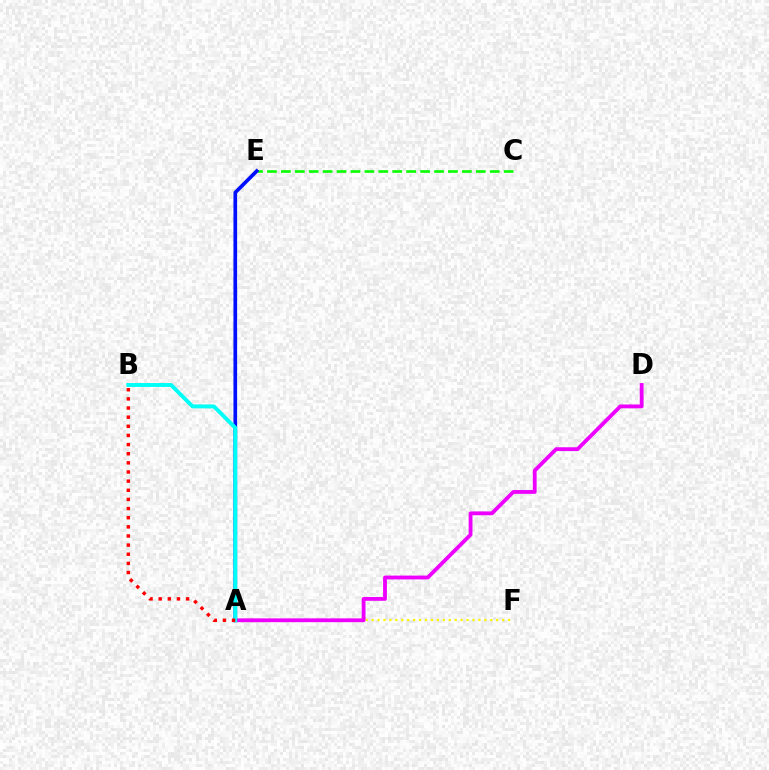{('A', 'F'): [{'color': '#fcf500', 'line_style': 'dotted', 'thickness': 1.61}], ('A', 'D'): [{'color': '#ee00ff', 'line_style': 'solid', 'thickness': 2.75}], ('C', 'E'): [{'color': '#08ff00', 'line_style': 'dashed', 'thickness': 1.89}], ('A', 'E'): [{'color': '#0010ff', 'line_style': 'solid', 'thickness': 2.64}], ('A', 'B'): [{'color': '#00fff6', 'line_style': 'solid', 'thickness': 2.83}, {'color': '#ff0000', 'line_style': 'dotted', 'thickness': 2.48}]}